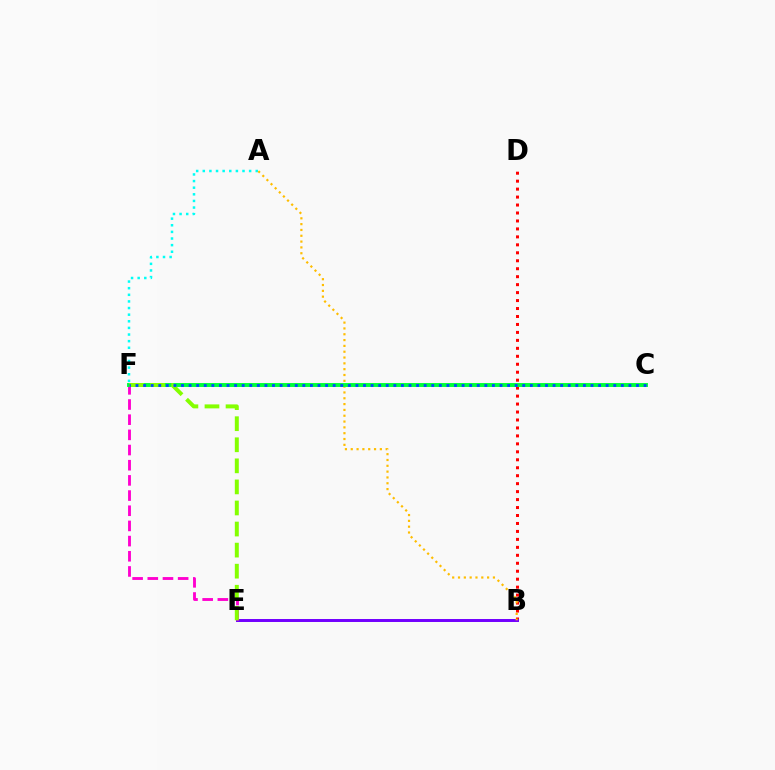{('B', 'D'): [{'color': '#ff0000', 'line_style': 'dotted', 'thickness': 2.16}], ('B', 'E'): [{'color': '#7200ff', 'line_style': 'solid', 'thickness': 2.14}], ('A', 'F'): [{'color': '#00fff6', 'line_style': 'dotted', 'thickness': 1.8}], ('E', 'F'): [{'color': '#ff00cf', 'line_style': 'dashed', 'thickness': 2.06}, {'color': '#84ff00', 'line_style': 'dashed', 'thickness': 2.86}], ('A', 'B'): [{'color': '#ffbd00', 'line_style': 'dotted', 'thickness': 1.58}], ('C', 'F'): [{'color': '#00ff39', 'line_style': 'solid', 'thickness': 2.82}, {'color': '#004bff', 'line_style': 'dotted', 'thickness': 2.06}]}